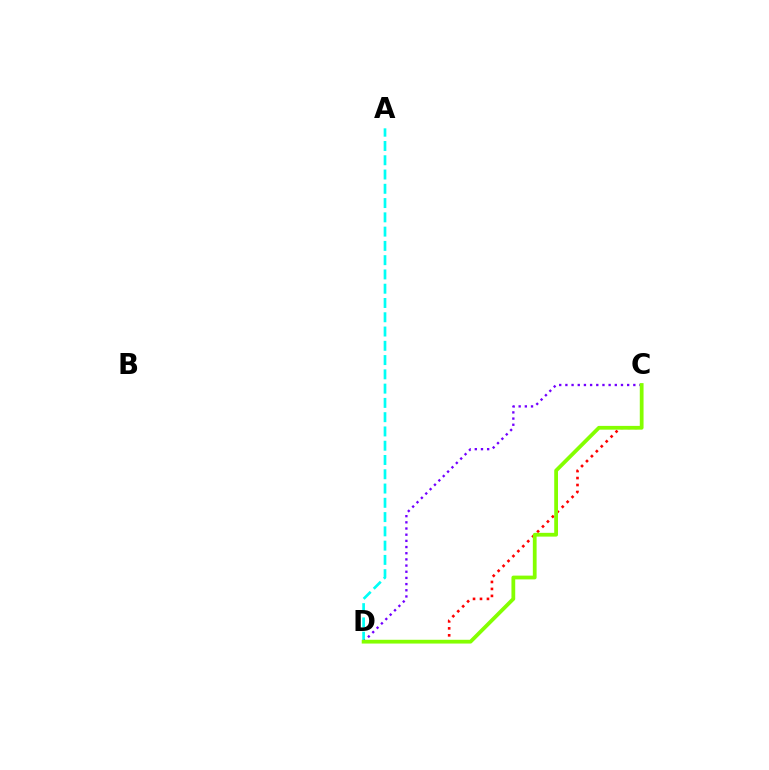{('C', 'D'): [{'color': '#ff0000', 'line_style': 'dotted', 'thickness': 1.89}, {'color': '#7200ff', 'line_style': 'dotted', 'thickness': 1.68}, {'color': '#84ff00', 'line_style': 'solid', 'thickness': 2.72}], ('A', 'D'): [{'color': '#00fff6', 'line_style': 'dashed', 'thickness': 1.94}]}